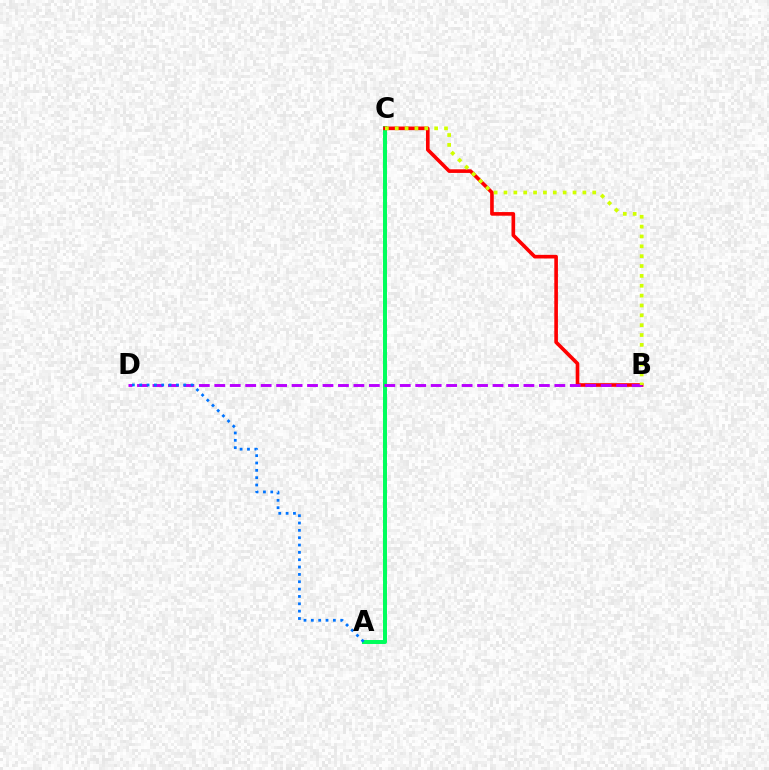{('A', 'C'): [{'color': '#00ff5c', 'line_style': 'solid', 'thickness': 2.86}], ('B', 'C'): [{'color': '#ff0000', 'line_style': 'solid', 'thickness': 2.61}, {'color': '#d1ff00', 'line_style': 'dotted', 'thickness': 2.68}], ('B', 'D'): [{'color': '#b900ff', 'line_style': 'dashed', 'thickness': 2.1}], ('A', 'D'): [{'color': '#0074ff', 'line_style': 'dotted', 'thickness': 2.0}]}